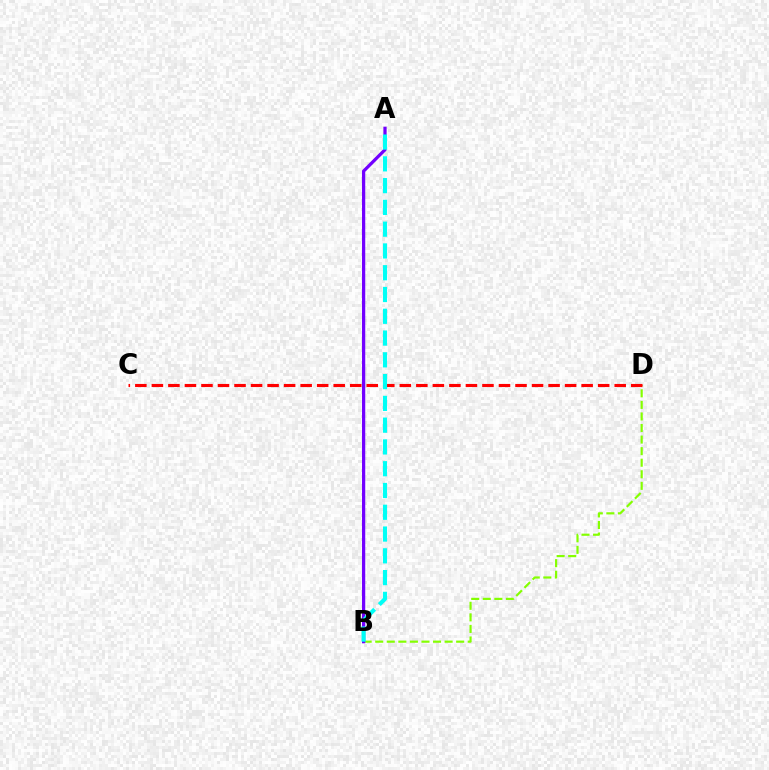{('B', 'D'): [{'color': '#84ff00', 'line_style': 'dashed', 'thickness': 1.57}], ('C', 'D'): [{'color': '#ff0000', 'line_style': 'dashed', 'thickness': 2.25}], ('A', 'B'): [{'color': '#7200ff', 'line_style': 'solid', 'thickness': 2.33}, {'color': '#00fff6', 'line_style': 'dashed', 'thickness': 2.96}]}